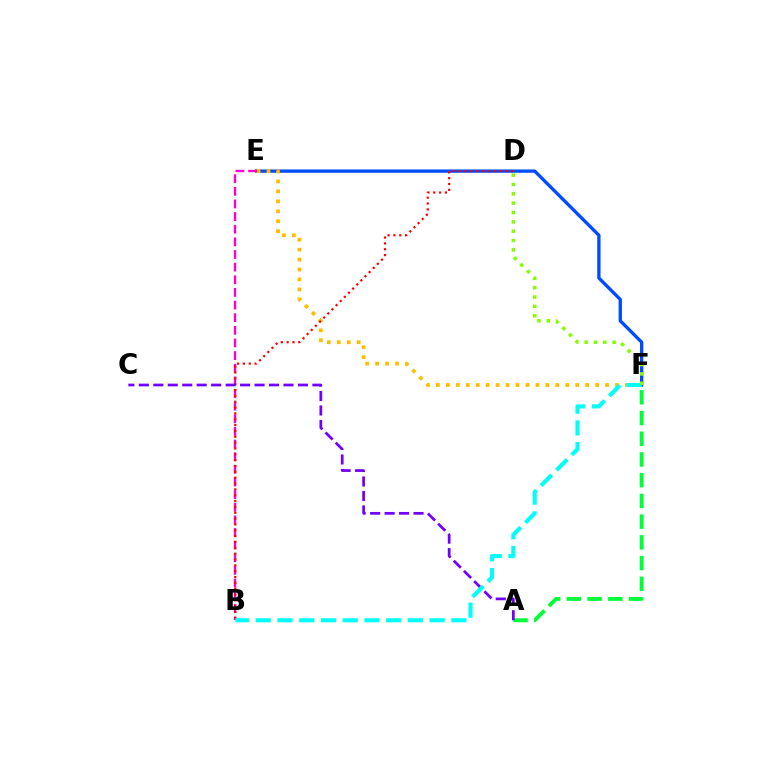{('A', 'F'): [{'color': '#00ff39', 'line_style': 'dashed', 'thickness': 2.81}], ('E', 'F'): [{'color': '#004bff', 'line_style': 'solid', 'thickness': 2.39}, {'color': '#ffbd00', 'line_style': 'dotted', 'thickness': 2.7}], ('B', 'E'): [{'color': '#ff00cf', 'line_style': 'dashed', 'thickness': 1.72}], ('B', 'D'): [{'color': '#ff0000', 'line_style': 'dotted', 'thickness': 1.59}], ('A', 'C'): [{'color': '#7200ff', 'line_style': 'dashed', 'thickness': 1.96}], ('B', 'F'): [{'color': '#00fff6', 'line_style': 'dashed', 'thickness': 2.95}], ('D', 'F'): [{'color': '#84ff00', 'line_style': 'dotted', 'thickness': 2.54}]}